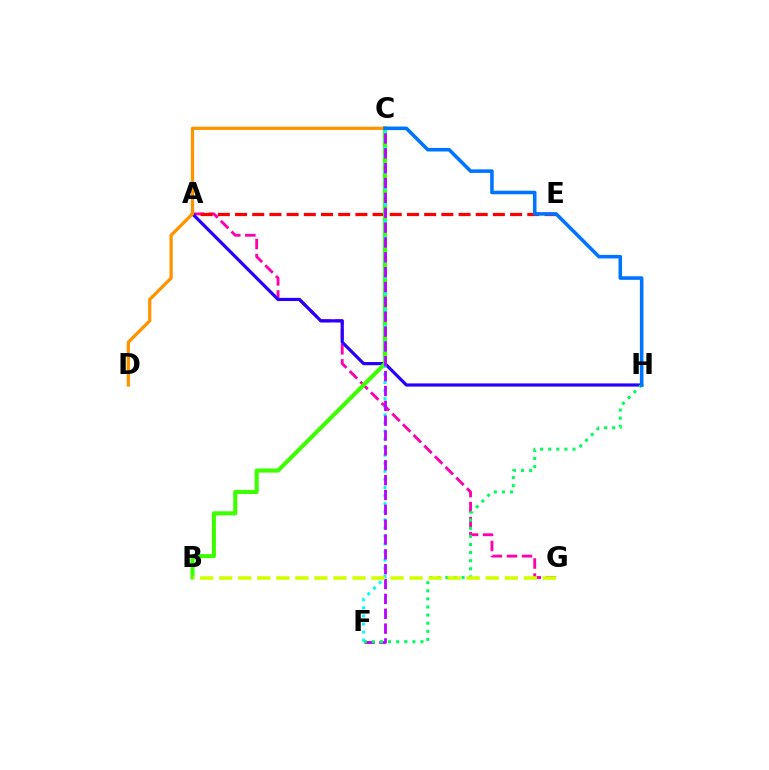{('A', 'G'): [{'color': '#ff00ac', 'line_style': 'dashed', 'thickness': 2.05}], ('A', 'E'): [{'color': '#ff0000', 'line_style': 'dashed', 'thickness': 2.34}], ('A', 'H'): [{'color': '#2500ff', 'line_style': 'solid', 'thickness': 2.3}], ('B', 'C'): [{'color': '#3dff00', 'line_style': 'solid', 'thickness': 2.94}], ('C', 'D'): [{'color': '#ff9400', 'line_style': 'solid', 'thickness': 2.35}], ('C', 'F'): [{'color': '#00fff6', 'line_style': 'dotted', 'thickness': 2.19}, {'color': '#b900ff', 'line_style': 'dashed', 'thickness': 2.02}], ('F', 'H'): [{'color': '#00ff5c', 'line_style': 'dotted', 'thickness': 2.2}], ('B', 'G'): [{'color': '#d1ff00', 'line_style': 'dashed', 'thickness': 2.59}], ('C', 'H'): [{'color': '#0074ff', 'line_style': 'solid', 'thickness': 2.56}]}